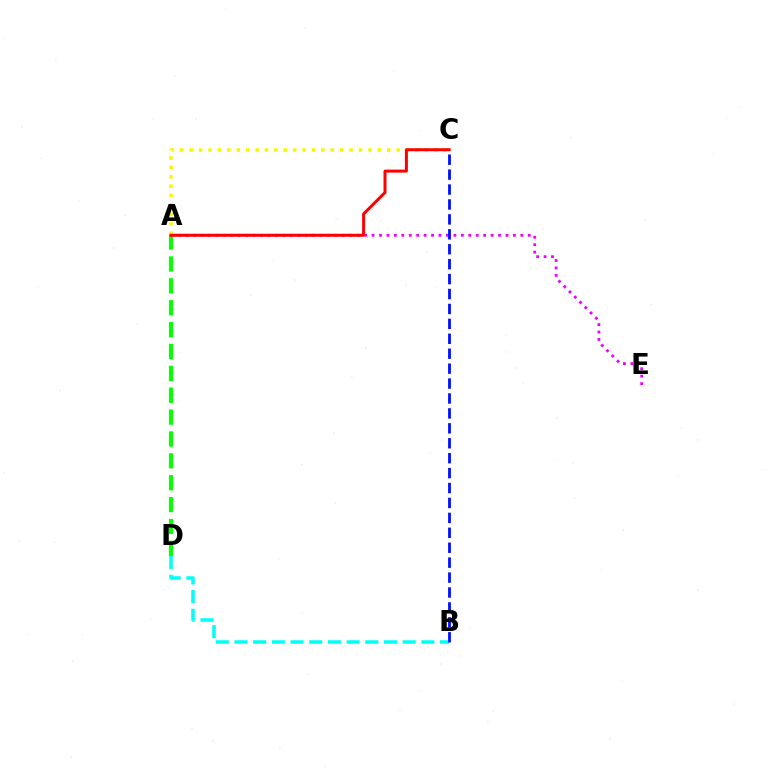{('B', 'D'): [{'color': '#00fff6', 'line_style': 'dashed', 'thickness': 2.54}], ('A', 'D'): [{'color': '#08ff00', 'line_style': 'dashed', 'thickness': 2.97}], ('A', 'E'): [{'color': '#ee00ff', 'line_style': 'dotted', 'thickness': 2.02}], ('A', 'C'): [{'color': '#fcf500', 'line_style': 'dotted', 'thickness': 2.56}, {'color': '#ff0000', 'line_style': 'solid', 'thickness': 2.16}], ('B', 'C'): [{'color': '#0010ff', 'line_style': 'dashed', 'thickness': 2.03}]}